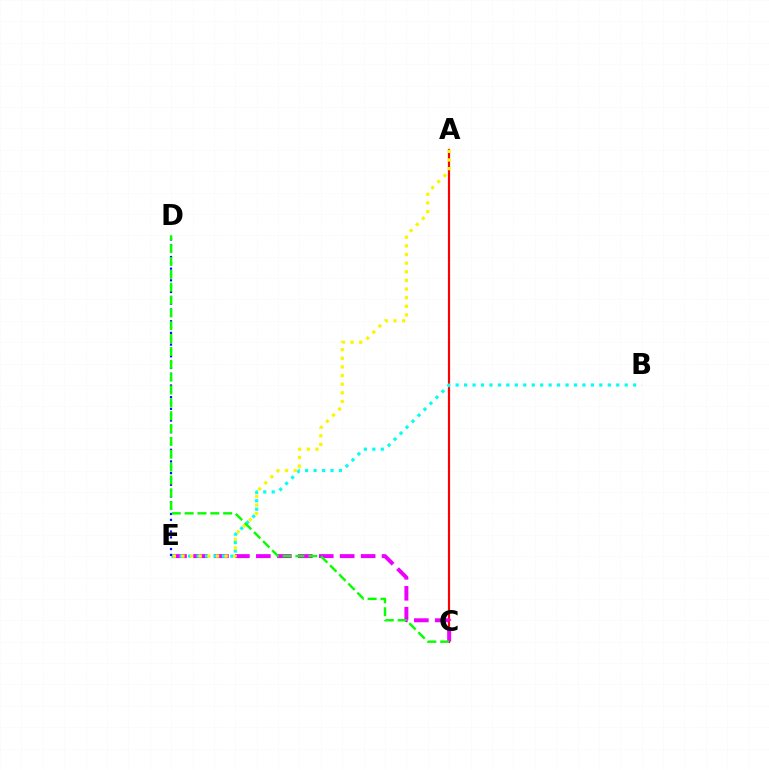{('A', 'C'): [{'color': '#ff0000', 'line_style': 'solid', 'thickness': 1.58}], ('C', 'E'): [{'color': '#ee00ff', 'line_style': 'dashed', 'thickness': 2.85}], ('B', 'E'): [{'color': '#00fff6', 'line_style': 'dotted', 'thickness': 2.3}], ('D', 'E'): [{'color': '#0010ff', 'line_style': 'dotted', 'thickness': 1.59}], ('A', 'E'): [{'color': '#fcf500', 'line_style': 'dotted', 'thickness': 2.35}], ('C', 'D'): [{'color': '#08ff00', 'line_style': 'dashed', 'thickness': 1.75}]}